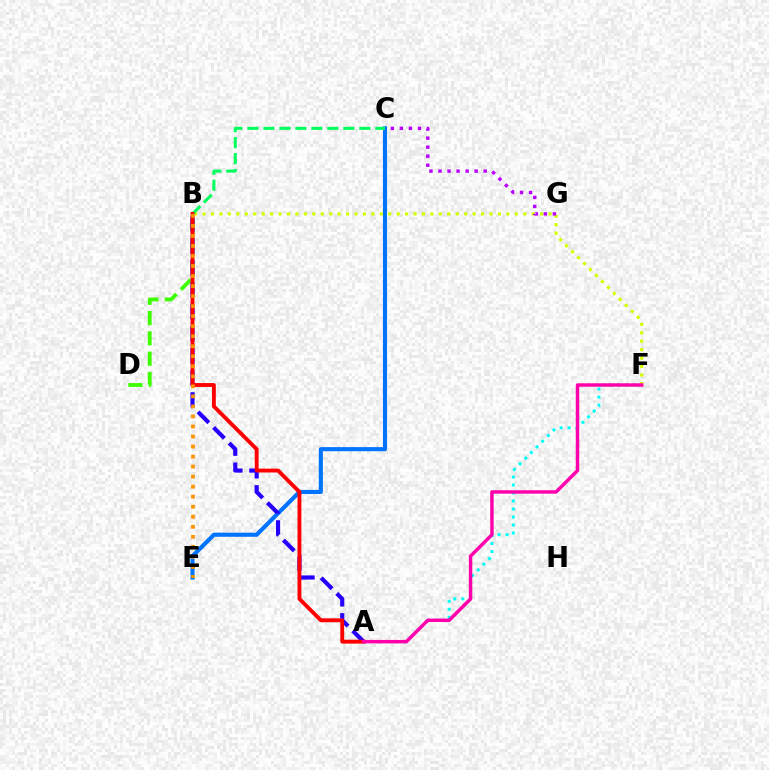{('C', 'E'): [{'color': '#0074ff', 'line_style': 'solid', 'thickness': 2.96}], ('A', 'F'): [{'color': '#00fff6', 'line_style': 'dotted', 'thickness': 2.17}, {'color': '#ff00ac', 'line_style': 'solid', 'thickness': 2.48}], ('B', 'F'): [{'color': '#d1ff00', 'line_style': 'dotted', 'thickness': 2.29}], ('C', 'G'): [{'color': '#b900ff', 'line_style': 'dotted', 'thickness': 2.46}], ('B', 'D'): [{'color': '#3dff00', 'line_style': 'dashed', 'thickness': 2.76}], ('B', 'C'): [{'color': '#00ff5c', 'line_style': 'dashed', 'thickness': 2.17}], ('A', 'B'): [{'color': '#2500ff', 'line_style': 'dashed', 'thickness': 2.99}, {'color': '#ff0000', 'line_style': 'solid', 'thickness': 2.78}], ('B', 'E'): [{'color': '#ff9400', 'line_style': 'dotted', 'thickness': 2.72}]}